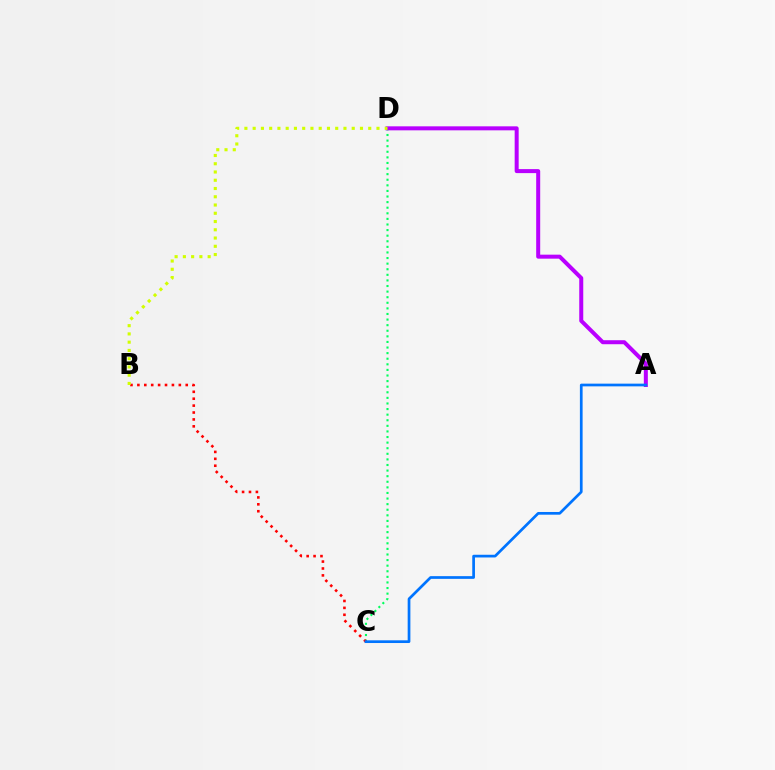{('C', 'D'): [{'color': '#00ff5c', 'line_style': 'dotted', 'thickness': 1.52}], ('A', 'D'): [{'color': '#b900ff', 'line_style': 'solid', 'thickness': 2.88}], ('B', 'C'): [{'color': '#ff0000', 'line_style': 'dotted', 'thickness': 1.88}], ('A', 'C'): [{'color': '#0074ff', 'line_style': 'solid', 'thickness': 1.95}], ('B', 'D'): [{'color': '#d1ff00', 'line_style': 'dotted', 'thickness': 2.24}]}